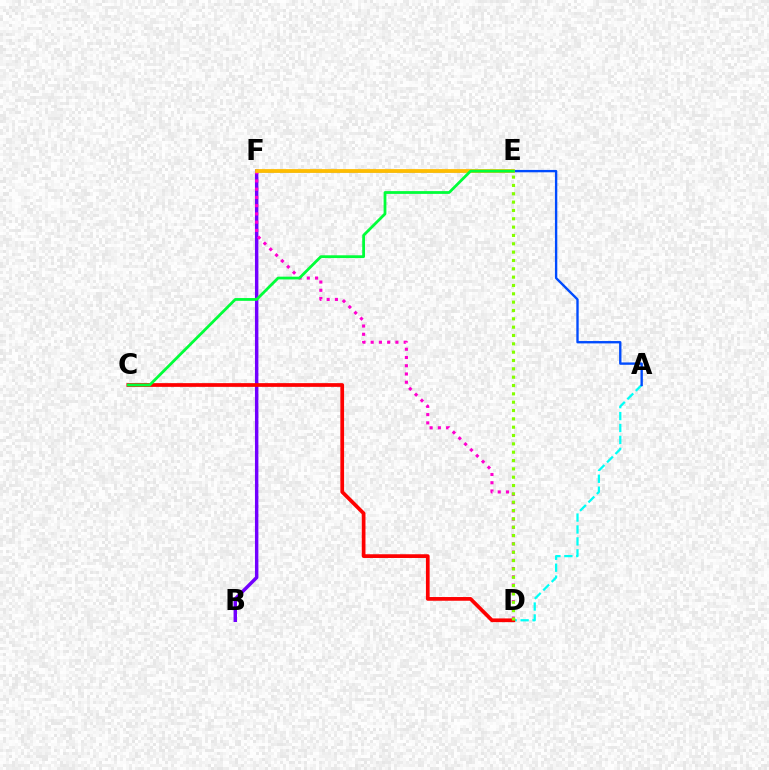{('A', 'D'): [{'color': '#00fff6', 'line_style': 'dashed', 'thickness': 1.62}], ('B', 'F'): [{'color': '#7200ff', 'line_style': 'solid', 'thickness': 2.48}], ('A', 'F'): [{'color': '#004bff', 'line_style': 'solid', 'thickness': 1.7}], ('C', 'D'): [{'color': '#ff0000', 'line_style': 'solid', 'thickness': 2.68}], ('D', 'F'): [{'color': '#ff00cf', 'line_style': 'dotted', 'thickness': 2.24}], ('E', 'F'): [{'color': '#ffbd00', 'line_style': 'solid', 'thickness': 2.71}], ('D', 'E'): [{'color': '#84ff00', 'line_style': 'dotted', 'thickness': 2.26}], ('C', 'E'): [{'color': '#00ff39', 'line_style': 'solid', 'thickness': 2.0}]}